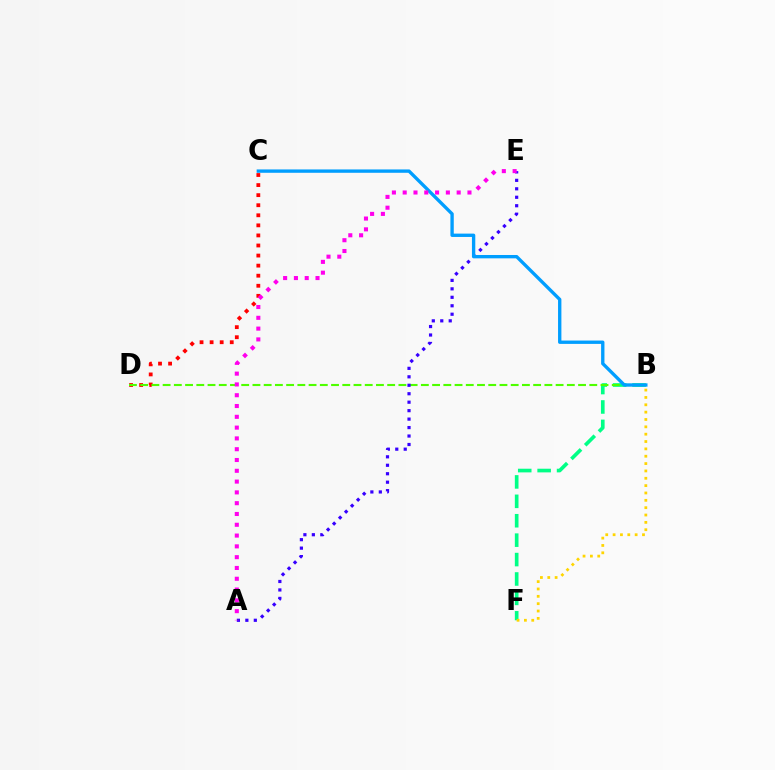{('B', 'F'): [{'color': '#00ff86', 'line_style': 'dashed', 'thickness': 2.64}, {'color': '#ffd500', 'line_style': 'dotted', 'thickness': 2.0}], ('C', 'D'): [{'color': '#ff0000', 'line_style': 'dotted', 'thickness': 2.74}], ('B', 'D'): [{'color': '#4fff00', 'line_style': 'dashed', 'thickness': 1.53}], ('A', 'E'): [{'color': '#3700ff', 'line_style': 'dotted', 'thickness': 2.3}, {'color': '#ff00ed', 'line_style': 'dotted', 'thickness': 2.93}], ('B', 'C'): [{'color': '#009eff', 'line_style': 'solid', 'thickness': 2.41}]}